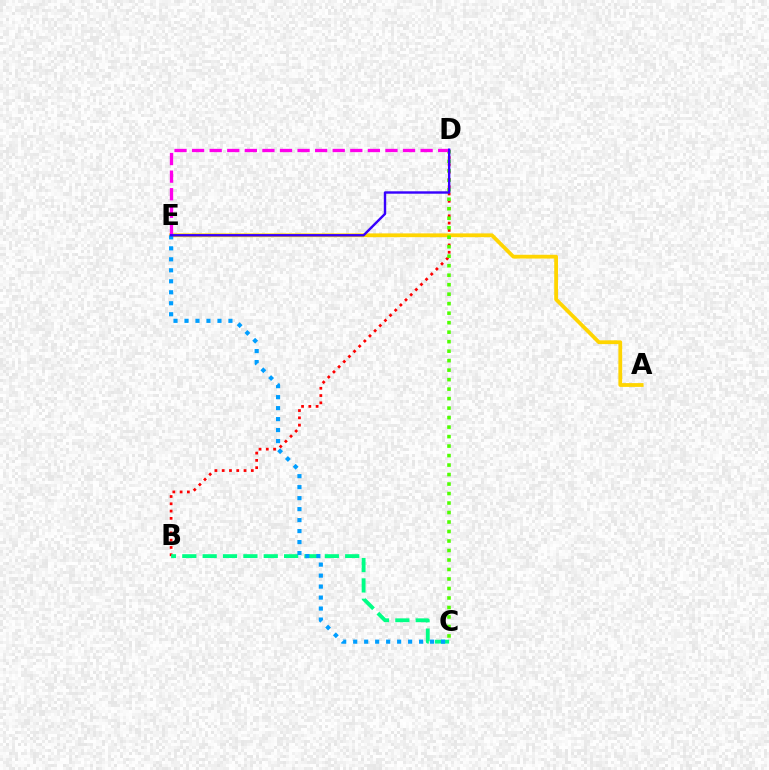{('B', 'D'): [{'color': '#ff0000', 'line_style': 'dotted', 'thickness': 1.98}], ('B', 'C'): [{'color': '#00ff86', 'line_style': 'dashed', 'thickness': 2.77}], ('A', 'E'): [{'color': '#ffd500', 'line_style': 'solid', 'thickness': 2.73}], ('C', 'E'): [{'color': '#009eff', 'line_style': 'dotted', 'thickness': 2.98}], ('C', 'D'): [{'color': '#4fff00', 'line_style': 'dotted', 'thickness': 2.58}], ('D', 'E'): [{'color': '#ff00ed', 'line_style': 'dashed', 'thickness': 2.39}, {'color': '#3700ff', 'line_style': 'solid', 'thickness': 1.73}]}